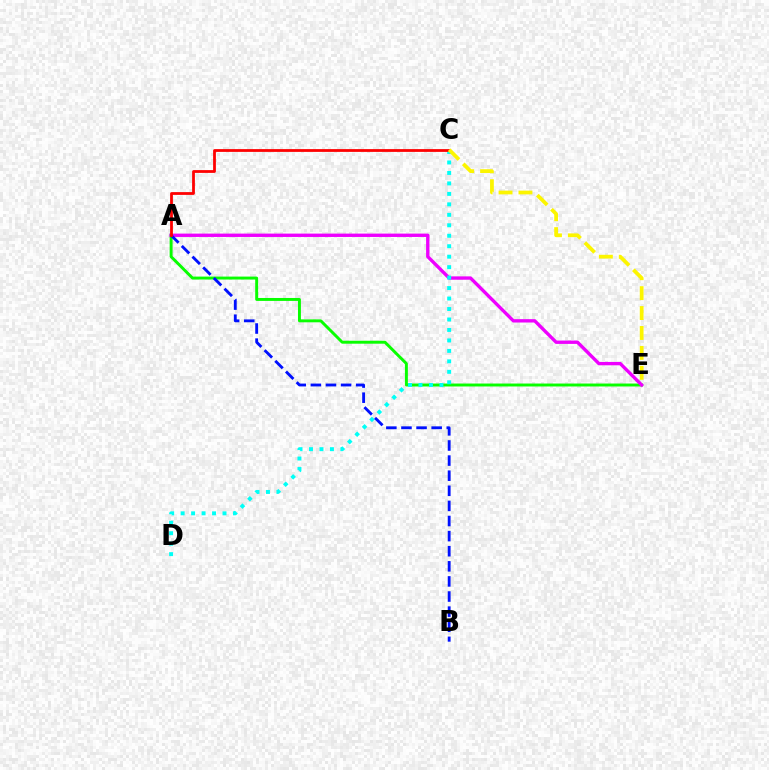{('A', 'E'): [{'color': '#08ff00', 'line_style': 'solid', 'thickness': 2.11}, {'color': '#ee00ff', 'line_style': 'solid', 'thickness': 2.42}], ('C', 'D'): [{'color': '#00fff6', 'line_style': 'dotted', 'thickness': 2.84}], ('A', 'B'): [{'color': '#0010ff', 'line_style': 'dashed', 'thickness': 2.05}], ('A', 'C'): [{'color': '#ff0000', 'line_style': 'solid', 'thickness': 2.0}], ('C', 'E'): [{'color': '#fcf500', 'line_style': 'dashed', 'thickness': 2.71}]}